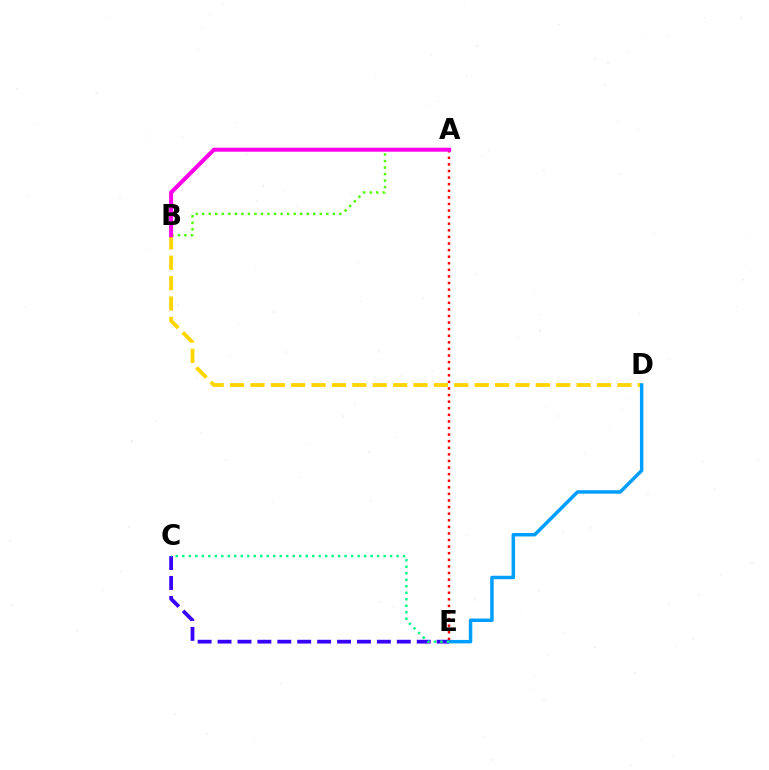{('B', 'D'): [{'color': '#ffd500', 'line_style': 'dashed', 'thickness': 2.77}], ('D', 'E'): [{'color': '#009eff', 'line_style': 'solid', 'thickness': 2.5}], ('A', 'E'): [{'color': '#ff0000', 'line_style': 'dotted', 'thickness': 1.79}], ('C', 'E'): [{'color': '#3700ff', 'line_style': 'dashed', 'thickness': 2.71}, {'color': '#00ff86', 'line_style': 'dotted', 'thickness': 1.76}], ('A', 'B'): [{'color': '#4fff00', 'line_style': 'dotted', 'thickness': 1.77}, {'color': '#ff00ed', 'line_style': 'solid', 'thickness': 2.88}]}